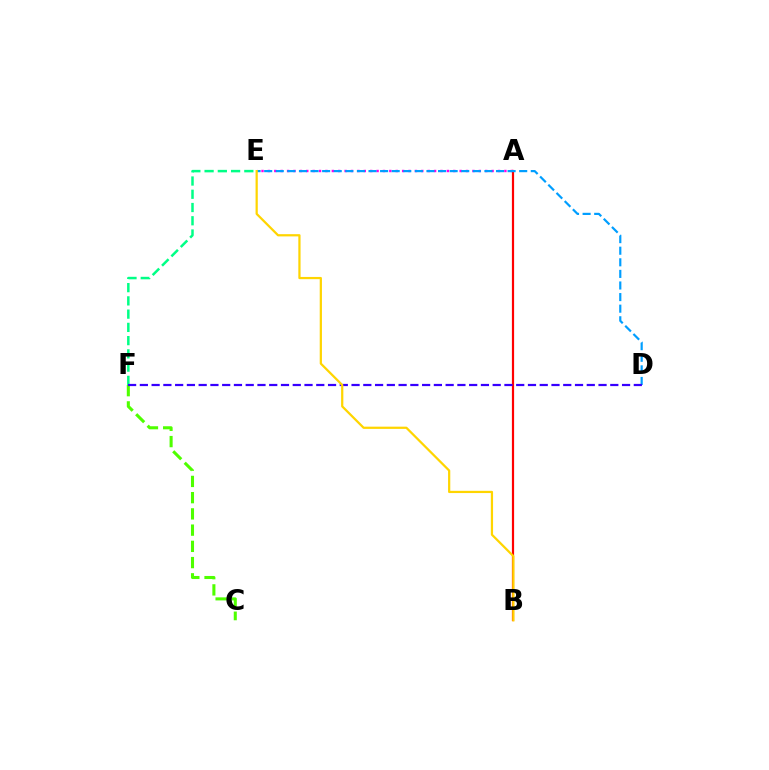{('A', 'E'): [{'color': '#ff00ed', 'line_style': 'dotted', 'thickness': 1.74}], ('C', 'F'): [{'color': '#4fff00', 'line_style': 'dashed', 'thickness': 2.21}], ('A', 'B'): [{'color': '#ff0000', 'line_style': 'solid', 'thickness': 1.59}], ('E', 'F'): [{'color': '#00ff86', 'line_style': 'dashed', 'thickness': 1.8}], ('D', 'E'): [{'color': '#009eff', 'line_style': 'dashed', 'thickness': 1.57}], ('D', 'F'): [{'color': '#3700ff', 'line_style': 'dashed', 'thickness': 1.6}], ('B', 'E'): [{'color': '#ffd500', 'line_style': 'solid', 'thickness': 1.61}]}